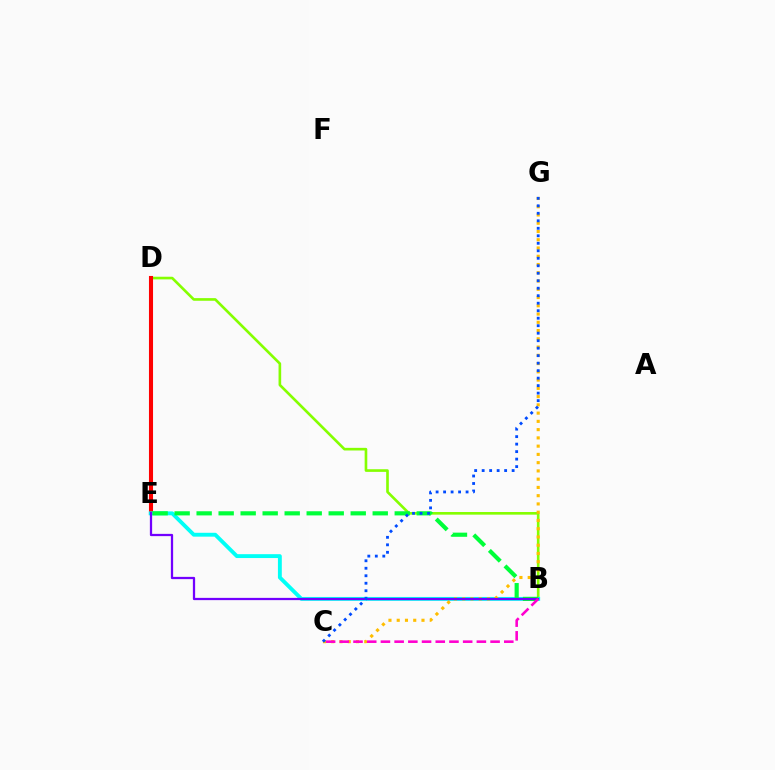{('B', 'D'): [{'color': '#84ff00', 'line_style': 'solid', 'thickness': 1.9}], ('D', 'E'): [{'color': '#ff0000', 'line_style': 'solid', 'thickness': 2.94}], ('B', 'E'): [{'color': '#00fff6', 'line_style': 'solid', 'thickness': 2.79}, {'color': '#00ff39', 'line_style': 'dashed', 'thickness': 2.99}, {'color': '#7200ff', 'line_style': 'solid', 'thickness': 1.63}], ('C', 'G'): [{'color': '#ffbd00', 'line_style': 'dotted', 'thickness': 2.24}, {'color': '#004bff', 'line_style': 'dotted', 'thickness': 2.04}], ('B', 'C'): [{'color': '#ff00cf', 'line_style': 'dashed', 'thickness': 1.86}]}